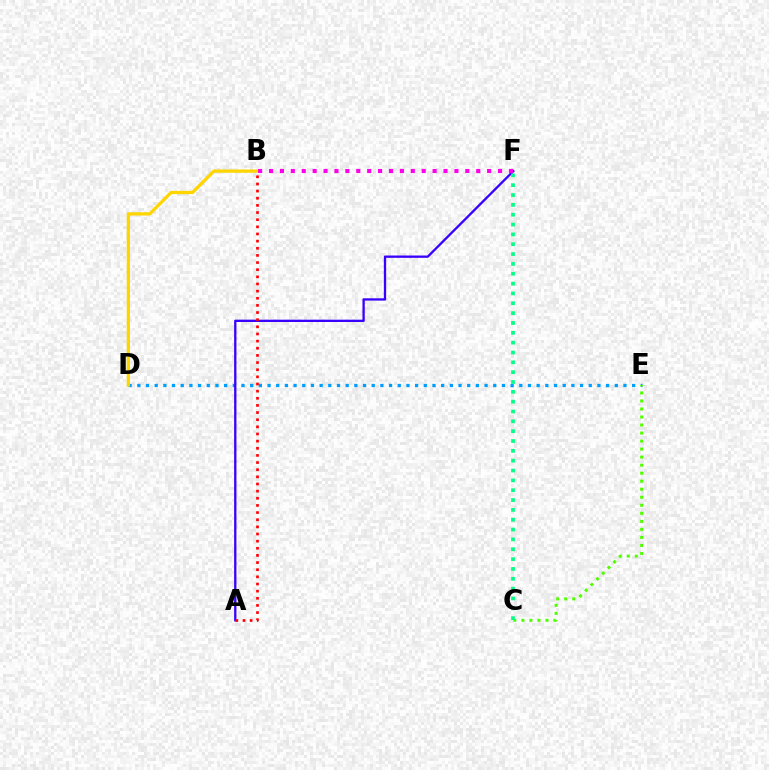{('D', 'E'): [{'color': '#009eff', 'line_style': 'dotted', 'thickness': 2.36}], ('C', 'E'): [{'color': '#4fff00', 'line_style': 'dotted', 'thickness': 2.18}], ('A', 'F'): [{'color': '#3700ff', 'line_style': 'solid', 'thickness': 1.66}], ('B', 'D'): [{'color': '#ffd500', 'line_style': 'solid', 'thickness': 2.35}], ('A', 'B'): [{'color': '#ff0000', 'line_style': 'dotted', 'thickness': 1.94}], ('C', 'F'): [{'color': '#00ff86', 'line_style': 'dotted', 'thickness': 2.67}], ('B', 'F'): [{'color': '#ff00ed', 'line_style': 'dotted', 'thickness': 2.96}]}